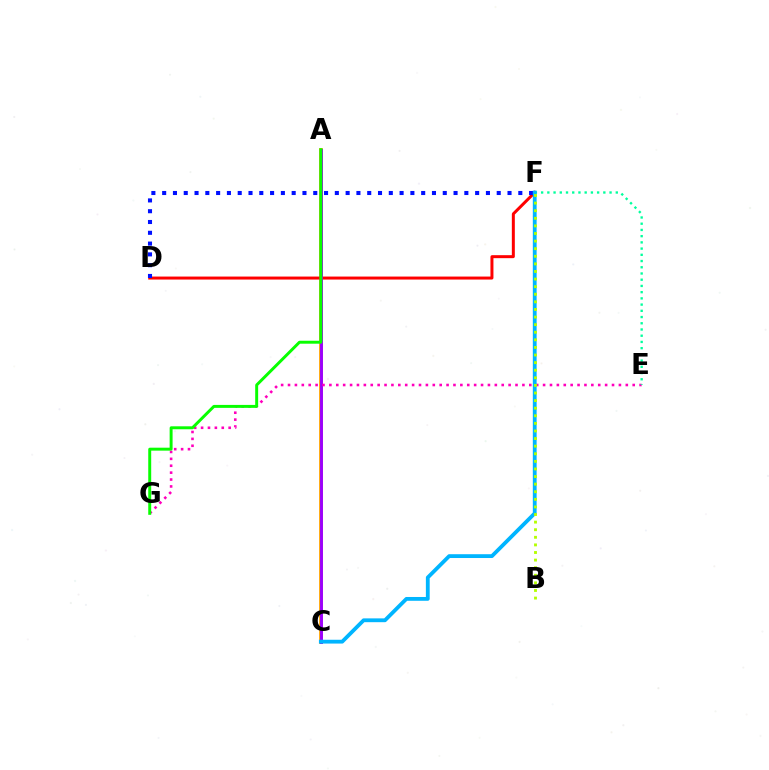{('A', 'C'): [{'color': '#ffa500', 'line_style': 'solid', 'thickness': 2.74}, {'color': '#9b00ff', 'line_style': 'solid', 'thickness': 2.09}], ('D', 'F'): [{'color': '#ff0000', 'line_style': 'solid', 'thickness': 2.15}, {'color': '#0010ff', 'line_style': 'dotted', 'thickness': 2.93}], ('E', 'G'): [{'color': '#ff00bd', 'line_style': 'dotted', 'thickness': 1.87}], ('E', 'F'): [{'color': '#00ff9d', 'line_style': 'dotted', 'thickness': 1.69}], ('A', 'G'): [{'color': '#08ff00', 'line_style': 'solid', 'thickness': 2.13}], ('C', 'F'): [{'color': '#00b5ff', 'line_style': 'solid', 'thickness': 2.74}], ('B', 'F'): [{'color': '#b3ff00', 'line_style': 'dotted', 'thickness': 2.06}]}